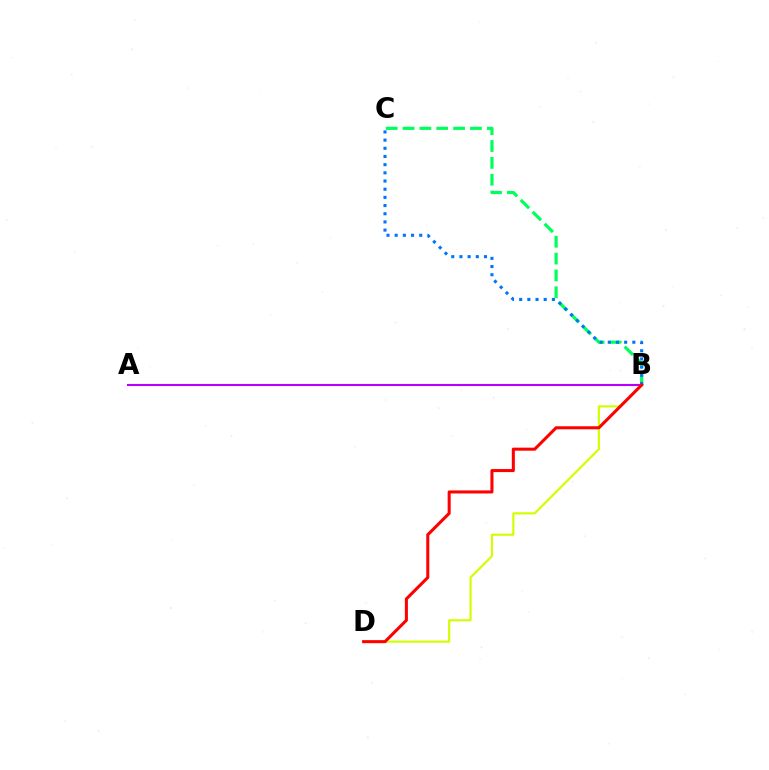{('B', 'C'): [{'color': '#00ff5c', 'line_style': 'dashed', 'thickness': 2.29}, {'color': '#0074ff', 'line_style': 'dotted', 'thickness': 2.22}], ('A', 'B'): [{'color': '#b900ff', 'line_style': 'solid', 'thickness': 1.5}], ('B', 'D'): [{'color': '#d1ff00', 'line_style': 'solid', 'thickness': 1.56}, {'color': '#ff0000', 'line_style': 'solid', 'thickness': 2.19}]}